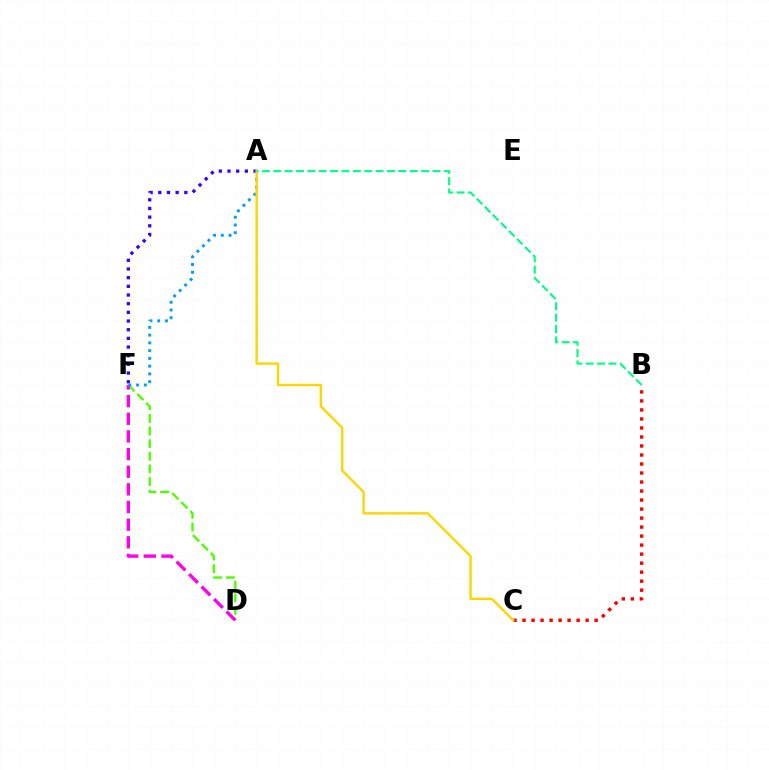{('D', 'F'): [{'color': '#4fff00', 'line_style': 'dashed', 'thickness': 1.72}, {'color': '#ff00ed', 'line_style': 'dashed', 'thickness': 2.4}], ('B', 'C'): [{'color': '#ff0000', 'line_style': 'dotted', 'thickness': 2.45}], ('A', 'F'): [{'color': '#3700ff', 'line_style': 'dotted', 'thickness': 2.36}, {'color': '#009eff', 'line_style': 'dotted', 'thickness': 2.11}], ('A', 'C'): [{'color': '#ffd500', 'line_style': 'solid', 'thickness': 1.71}], ('A', 'B'): [{'color': '#00ff86', 'line_style': 'dashed', 'thickness': 1.54}]}